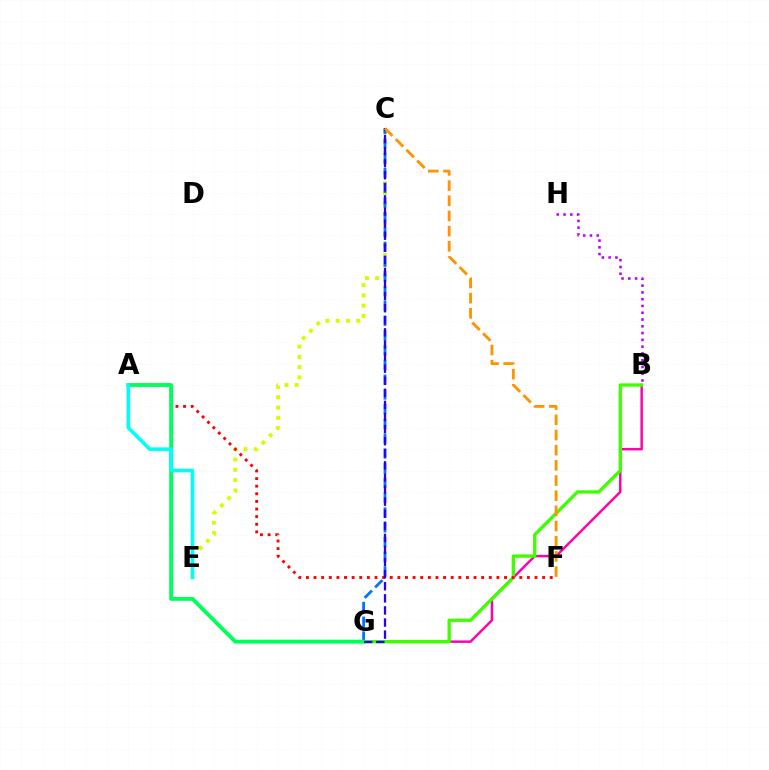{('C', 'E'): [{'color': '#d1ff00', 'line_style': 'dotted', 'thickness': 2.79}], ('C', 'G'): [{'color': '#0074ff', 'line_style': 'dashed', 'thickness': 2.01}, {'color': '#2500ff', 'line_style': 'dashed', 'thickness': 1.64}], ('B', 'G'): [{'color': '#ff00ac', 'line_style': 'solid', 'thickness': 1.77}, {'color': '#3dff00', 'line_style': 'solid', 'thickness': 2.38}], ('A', 'F'): [{'color': '#ff0000', 'line_style': 'dotted', 'thickness': 2.07}], ('A', 'G'): [{'color': '#00ff5c', 'line_style': 'solid', 'thickness': 2.77}], ('A', 'E'): [{'color': '#00fff6', 'line_style': 'solid', 'thickness': 2.59}], ('C', 'F'): [{'color': '#ff9400', 'line_style': 'dashed', 'thickness': 2.06}], ('B', 'H'): [{'color': '#b900ff', 'line_style': 'dotted', 'thickness': 1.84}]}